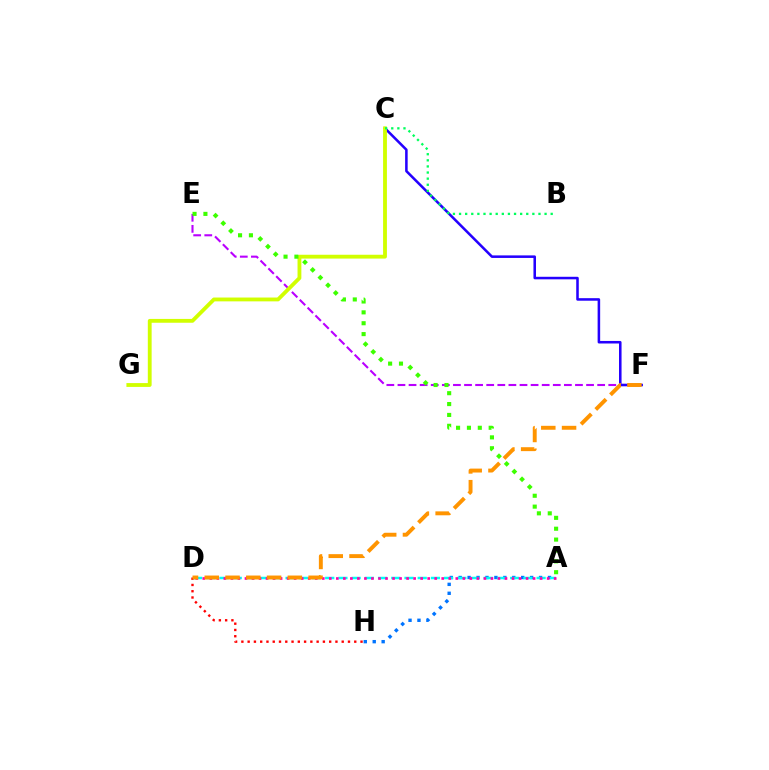{('E', 'F'): [{'color': '#b900ff', 'line_style': 'dashed', 'thickness': 1.51}], ('A', 'H'): [{'color': '#0074ff', 'line_style': 'dotted', 'thickness': 2.43}], ('D', 'H'): [{'color': '#ff0000', 'line_style': 'dotted', 'thickness': 1.7}], ('A', 'D'): [{'color': '#00fff6', 'line_style': 'dashed', 'thickness': 1.79}, {'color': '#ff00ac', 'line_style': 'dotted', 'thickness': 1.91}], ('C', 'F'): [{'color': '#2500ff', 'line_style': 'solid', 'thickness': 1.83}], ('C', 'G'): [{'color': '#d1ff00', 'line_style': 'solid', 'thickness': 2.76}], ('A', 'E'): [{'color': '#3dff00', 'line_style': 'dotted', 'thickness': 2.95}], ('D', 'F'): [{'color': '#ff9400', 'line_style': 'dashed', 'thickness': 2.82}], ('B', 'C'): [{'color': '#00ff5c', 'line_style': 'dotted', 'thickness': 1.66}]}